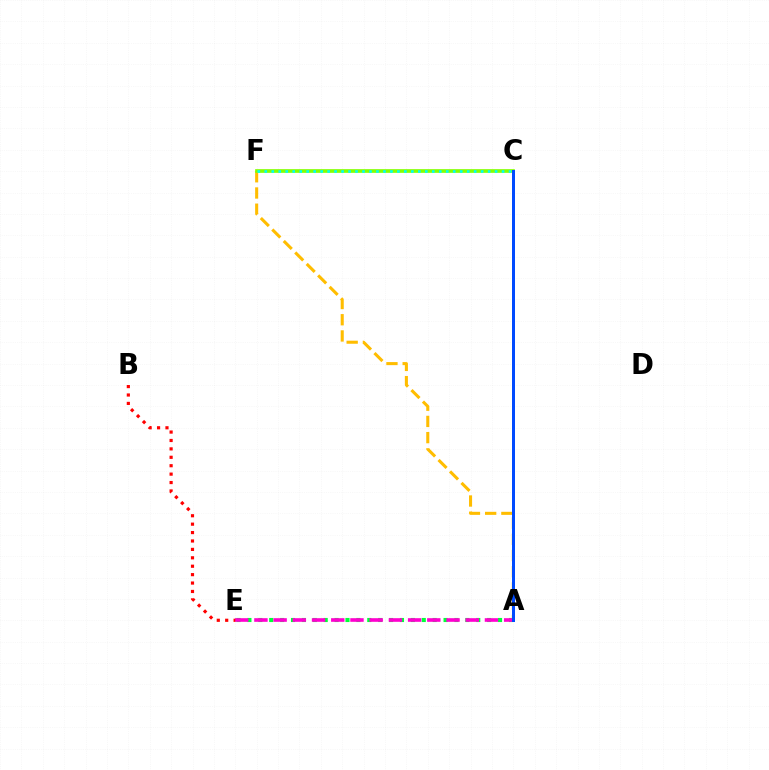{('A', 'E'): [{'color': '#00ff39', 'line_style': 'dotted', 'thickness': 2.96}, {'color': '#ff00cf', 'line_style': 'dashed', 'thickness': 2.61}], ('A', 'F'): [{'color': '#ffbd00', 'line_style': 'dashed', 'thickness': 2.2}], ('C', 'F'): [{'color': '#84ff00', 'line_style': 'solid', 'thickness': 2.65}, {'color': '#00fff6', 'line_style': 'dotted', 'thickness': 1.9}], ('B', 'E'): [{'color': '#ff0000', 'line_style': 'dotted', 'thickness': 2.29}], ('A', 'C'): [{'color': '#7200ff', 'line_style': 'solid', 'thickness': 2.1}, {'color': '#004bff', 'line_style': 'solid', 'thickness': 2.15}]}